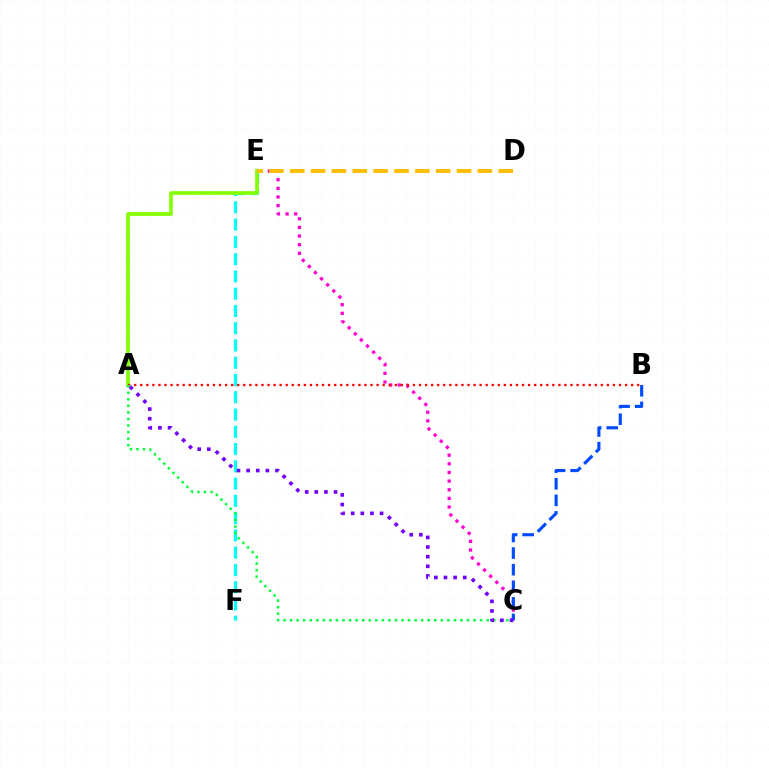{('C', 'E'): [{'color': '#ff00cf', 'line_style': 'dotted', 'thickness': 2.35}], ('B', 'C'): [{'color': '#004bff', 'line_style': 'dashed', 'thickness': 2.25}], ('E', 'F'): [{'color': '#00fff6', 'line_style': 'dashed', 'thickness': 2.35}], ('A', 'E'): [{'color': '#84ff00', 'line_style': 'solid', 'thickness': 2.65}], ('D', 'E'): [{'color': '#ffbd00', 'line_style': 'dashed', 'thickness': 2.83}], ('A', 'B'): [{'color': '#ff0000', 'line_style': 'dotted', 'thickness': 1.65}], ('A', 'C'): [{'color': '#00ff39', 'line_style': 'dotted', 'thickness': 1.78}, {'color': '#7200ff', 'line_style': 'dotted', 'thickness': 2.62}]}